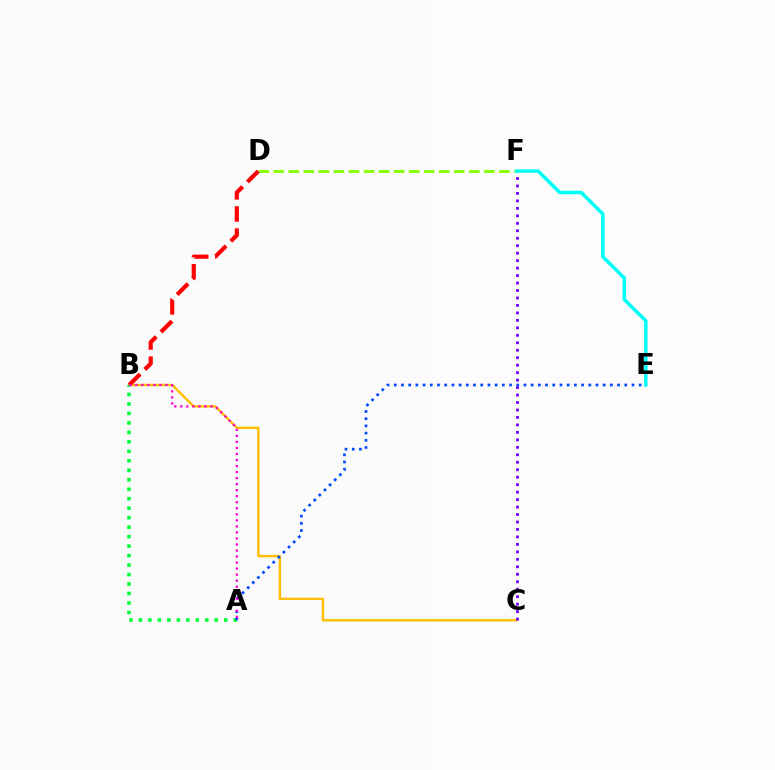{('D', 'F'): [{'color': '#84ff00', 'line_style': 'dashed', 'thickness': 2.04}], ('B', 'C'): [{'color': '#ffbd00', 'line_style': 'solid', 'thickness': 1.72}], ('C', 'F'): [{'color': '#7200ff', 'line_style': 'dotted', 'thickness': 2.03}], ('B', 'D'): [{'color': '#ff0000', 'line_style': 'dashed', 'thickness': 3.0}], ('E', 'F'): [{'color': '#00fff6', 'line_style': 'solid', 'thickness': 2.51}], ('A', 'B'): [{'color': '#00ff39', 'line_style': 'dotted', 'thickness': 2.58}, {'color': '#ff00cf', 'line_style': 'dotted', 'thickness': 1.64}], ('A', 'E'): [{'color': '#004bff', 'line_style': 'dotted', 'thickness': 1.96}]}